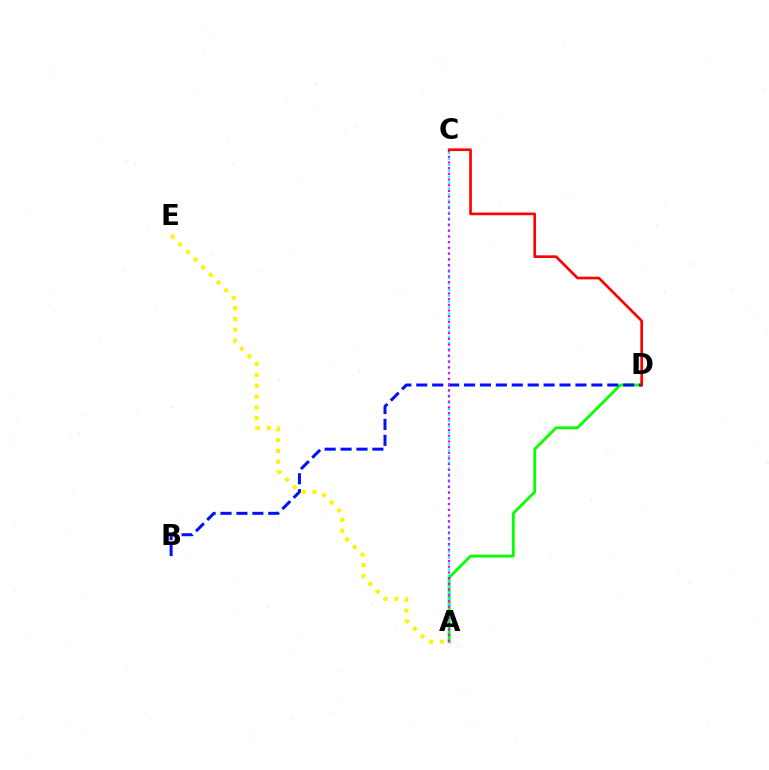{('A', 'D'): [{'color': '#08ff00', 'line_style': 'solid', 'thickness': 2.03}], ('A', 'C'): [{'color': '#00fff6', 'line_style': 'dotted', 'thickness': 1.62}, {'color': '#ee00ff', 'line_style': 'dotted', 'thickness': 1.55}], ('B', 'D'): [{'color': '#0010ff', 'line_style': 'dashed', 'thickness': 2.16}], ('A', 'E'): [{'color': '#fcf500', 'line_style': 'dotted', 'thickness': 2.94}], ('C', 'D'): [{'color': '#ff0000', 'line_style': 'solid', 'thickness': 1.91}]}